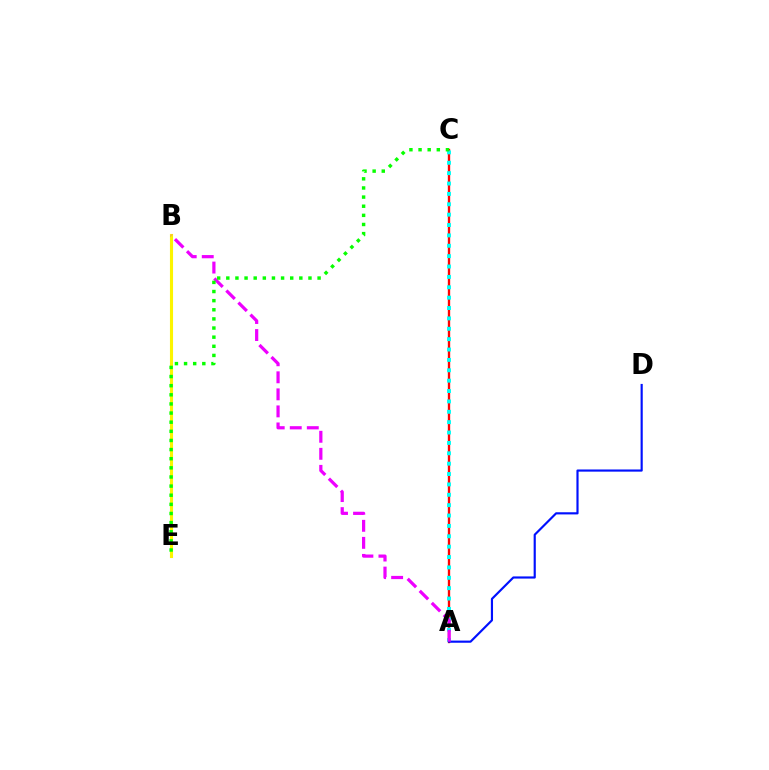{('A', 'C'): [{'color': '#ff0000', 'line_style': 'solid', 'thickness': 1.69}, {'color': '#00fff6', 'line_style': 'dotted', 'thickness': 2.82}], ('B', 'E'): [{'color': '#fcf500', 'line_style': 'solid', 'thickness': 2.23}], ('A', 'D'): [{'color': '#0010ff', 'line_style': 'solid', 'thickness': 1.56}], ('A', 'B'): [{'color': '#ee00ff', 'line_style': 'dashed', 'thickness': 2.31}], ('C', 'E'): [{'color': '#08ff00', 'line_style': 'dotted', 'thickness': 2.48}]}